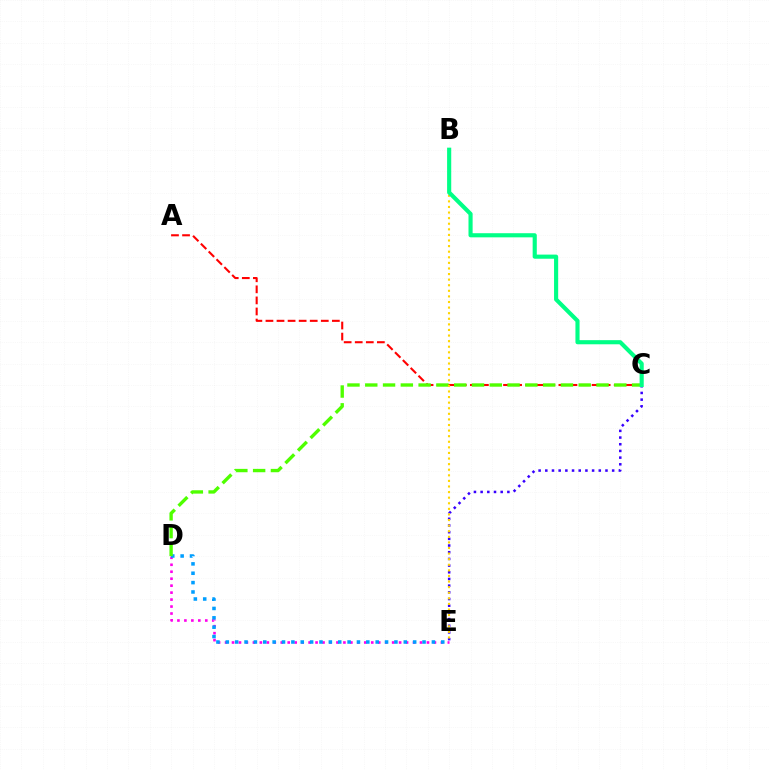{('A', 'C'): [{'color': '#ff0000', 'line_style': 'dashed', 'thickness': 1.5}], ('D', 'E'): [{'color': '#ff00ed', 'line_style': 'dotted', 'thickness': 1.89}, {'color': '#009eff', 'line_style': 'dotted', 'thickness': 2.55}], ('C', 'E'): [{'color': '#3700ff', 'line_style': 'dotted', 'thickness': 1.82}], ('C', 'D'): [{'color': '#4fff00', 'line_style': 'dashed', 'thickness': 2.42}], ('B', 'E'): [{'color': '#ffd500', 'line_style': 'dotted', 'thickness': 1.52}], ('B', 'C'): [{'color': '#00ff86', 'line_style': 'solid', 'thickness': 2.97}]}